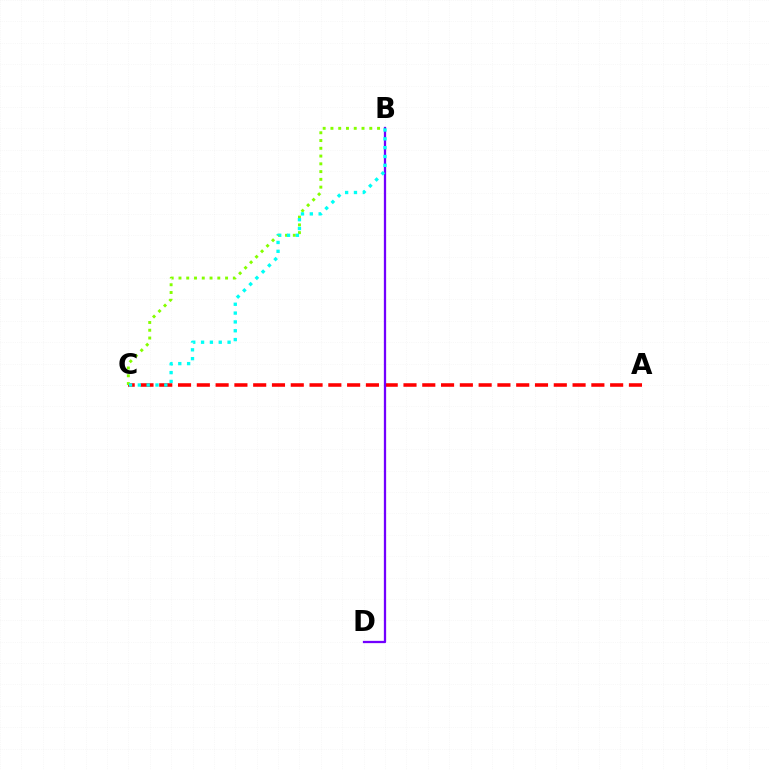{('A', 'C'): [{'color': '#ff0000', 'line_style': 'dashed', 'thickness': 2.55}], ('B', 'D'): [{'color': '#7200ff', 'line_style': 'solid', 'thickness': 1.64}], ('B', 'C'): [{'color': '#84ff00', 'line_style': 'dotted', 'thickness': 2.11}, {'color': '#00fff6', 'line_style': 'dotted', 'thickness': 2.4}]}